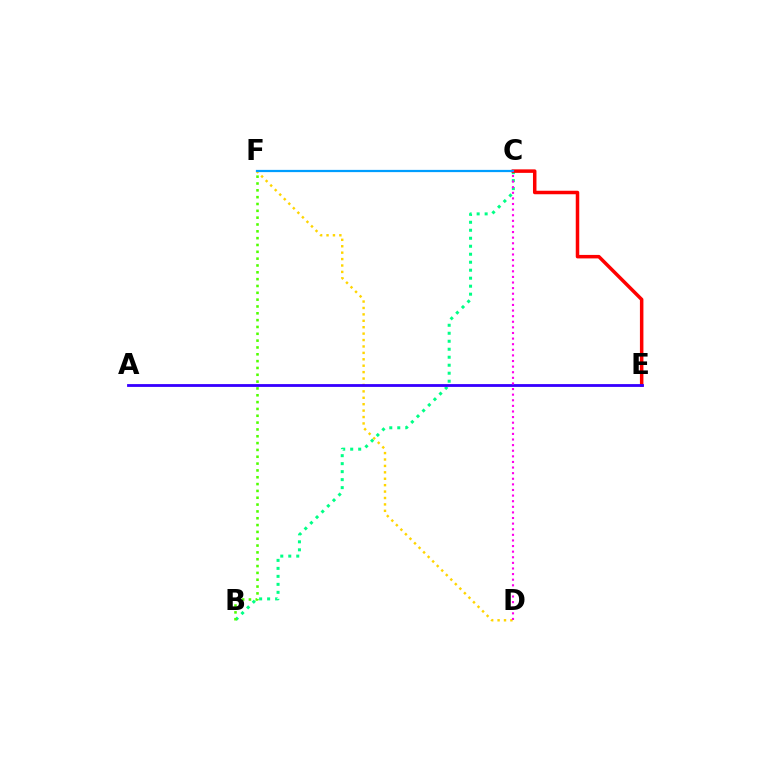{('D', 'F'): [{'color': '#ffd500', 'line_style': 'dotted', 'thickness': 1.74}], ('B', 'C'): [{'color': '#00ff86', 'line_style': 'dotted', 'thickness': 2.17}], ('B', 'F'): [{'color': '#4fff00', 'line_style': 'dotted', 'thickness': 1.86}], ('C', 'E'): [{'color': '#ff0000', 'line_style': 'solid', 'thickness': 2.52}], ('A', 'E'): [{'color': '#3700ff', 'line_style': 'solid', 'thickness': 2.02}], ('C', 'F'): [{'color': '#009eff', 'line_style': 'solid', 'thickness': 1.61}], ('C', 'D'): [{'color': '#ff00ed', 'line_style': 'dotted', 'thickness': 1.52}]}